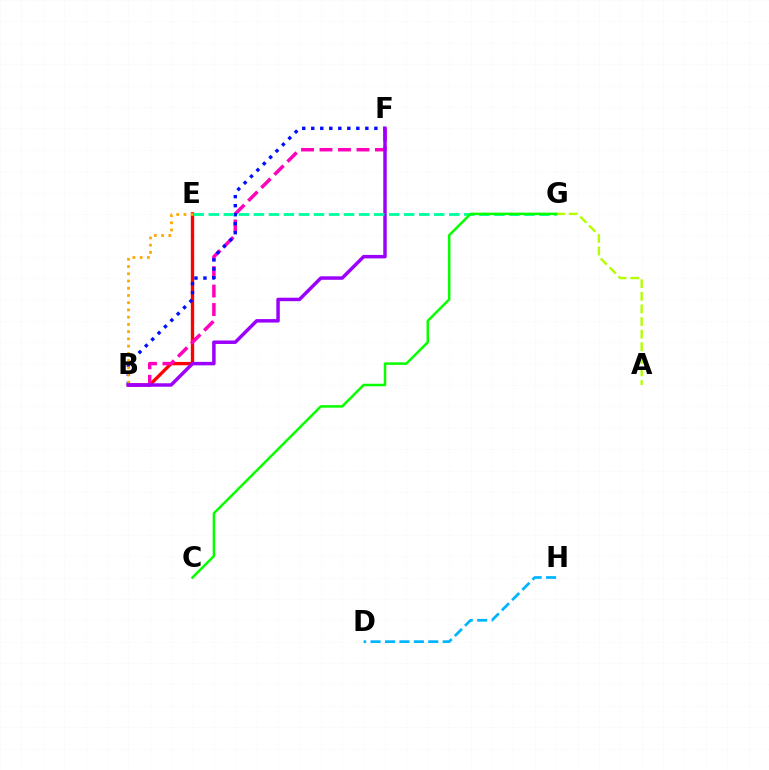{('B', 'E'): [{'color': '#ff0000', 'line_style': 'solid', 'thickness': 2.4}, {'color': '#ffa500', 'line_style': 'dotted', 'thickness': 1.96}], ('B', 'F'): [{'color': '#ff00bd', 'line_style': 'dashed', 'thickness': 2.51}, {'color': '#0010ff', 'line_style': 'dotted', 'thickness': 2.45}, {'color': '#9b00ff', 'line_style': 'solid', 'thickness': 2.5}], ('D', 'H'): [{'color': '#00b5ff', 'line_style': 'dashed', 'thickness': 1.96}], ('A', 'G'): [{'color': '#b3ff00', 'line_style': 'dashed', 'thickness': 1.71}], ('E', 'G'): [{'color': '#00ff9d', 'line_style': 'dashed', 'thickness': 2.04}], ('C', 'G'): [{'color': '#08ff00', 'line_style': 'solid', 'thickness': 1.81}]}